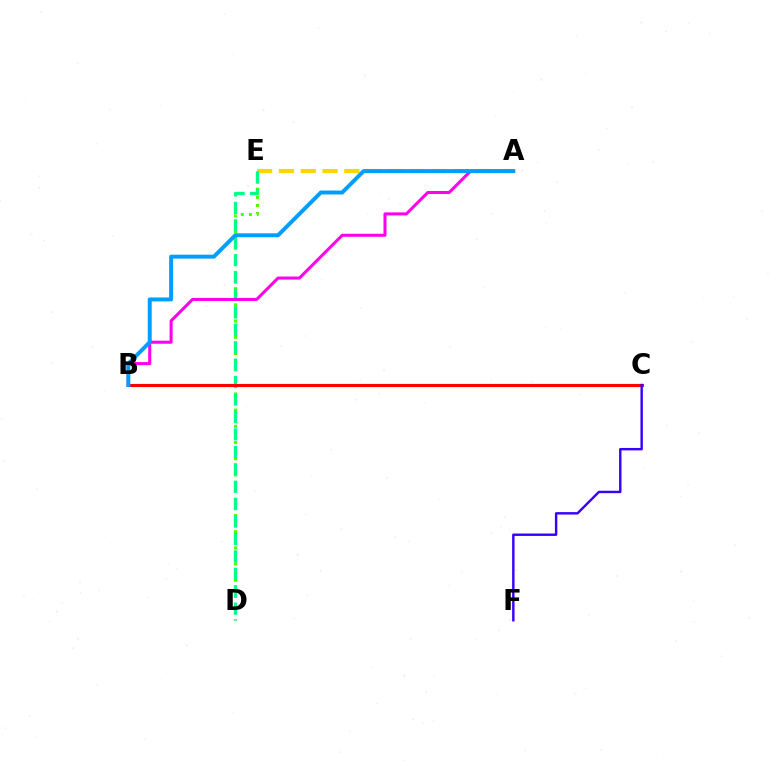{('A', 'E'): [{'color': '#ffd500', 'line_style': 'dashed', 'thickness': 2.96}], ('D', 'E'): [{'color': '#4fff00', 'line_style': 'dotted', 'thickness': 2.2}, {'color': '#00ff86', 'line_style': 'dashed', 'thickness': 2.37}], ('B', 'C'): [{'color': '#ff0000', 'line_style': 'solid', 'thickness': 2.25}], ('A', 'B'): [{'color': '#ff00ed', 'line_style': 'solid', 'thickness': 2.19}, {'color': '#009eff', 'line_style': 'solid', 'thickness': 2.85}], ('C', 'F'): [{'color': '#3700ff', 'line_style': 'solid', 'thickness': 1.74}]}